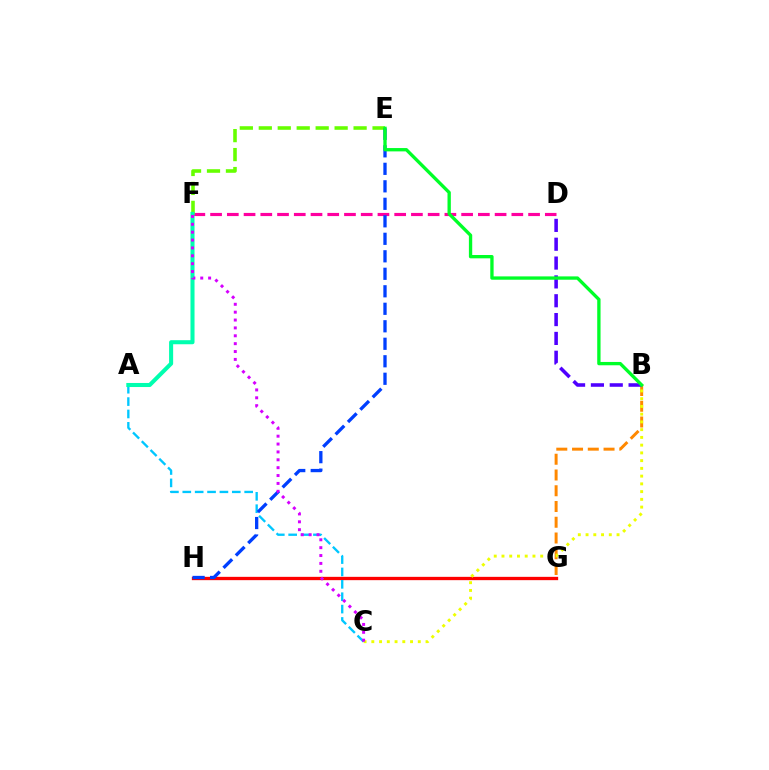{('B', 'G'): [{'color': '#ff8800', 'line_style': 'dashed', 'thickness': 2.14}], ('D', 'F'): [{'color': '#ff00a0', 'line_style': 'dashed', 'thickness': 2.27}], ('G', 'H'): [{'color': '#ff0000', 'line_style': 'solid', 'thickness': 2.38}], ('B', 'C'): [{'color': '#eeff00', 'line_style': 'dotted', 'thickness': 2.1}], ('B', 'D'): [{'color': '#4f00ff', 'line_style': 'dashed', 'thickness': 2.56}], ('A', 'C'): [{'color': '#00c7ff', 'line_style': 'dashed', 'thickness': 1.68}], ('E', 'F'): [{'color': '#66ff00', 'line_style': 'dashed', 'thickness': 2.58}], ('E', 'H'): [{'color': '#003fff', 'line_style': 'dashed', 'thickness': 2.38}], ('A', 'F'): [{'color': '#00ffaf', 'line_style': 'solid', 'thickness': 2.92}], ('C', 'F'): [{'color': '#d600ff', 'line_style': 'dotted', 'thickness': 2.14}], ('B', 'E'): [{'color': '#00ff27', 'line_style': 'solid', 'thickness': 2.4}]}